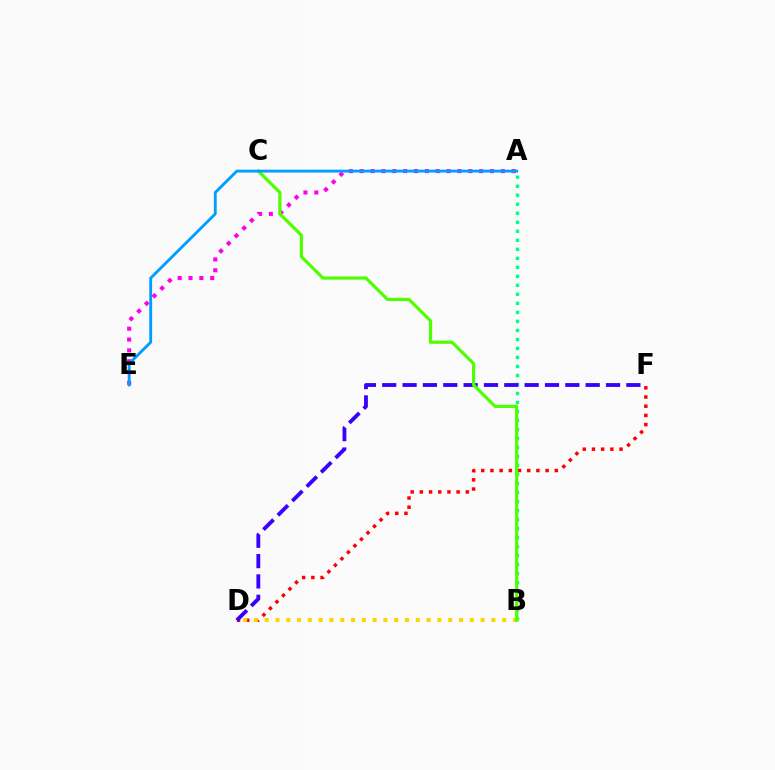{('D', 'F'): [{'color': '#ff0000', 'line_style': 'dotted', 'thickness': 2.5}, {'color': '#3700ff', 'line_style': 'dashed', 'thickness': 2.76}], ('A', 'B'): [{'color': '#00ff86', 'line_style': 'dotted', 'thickness': 2.45}], ('B', 'D'): [{'color': '#ffd500', 'line_style': 'dotted', 'thickness': 2.93}], ('A', 'E'): [{'color': '#ff00ed', 'line_style': 'dotted', 'thickness': 2.95}, {'color': '#009eff', 'line_style': 'solid', 'thickness': 2.06}], ('B', 'C'): [{'color': '#4fff00', 'line_style': 'solid', 'thickness': 2.29}]}